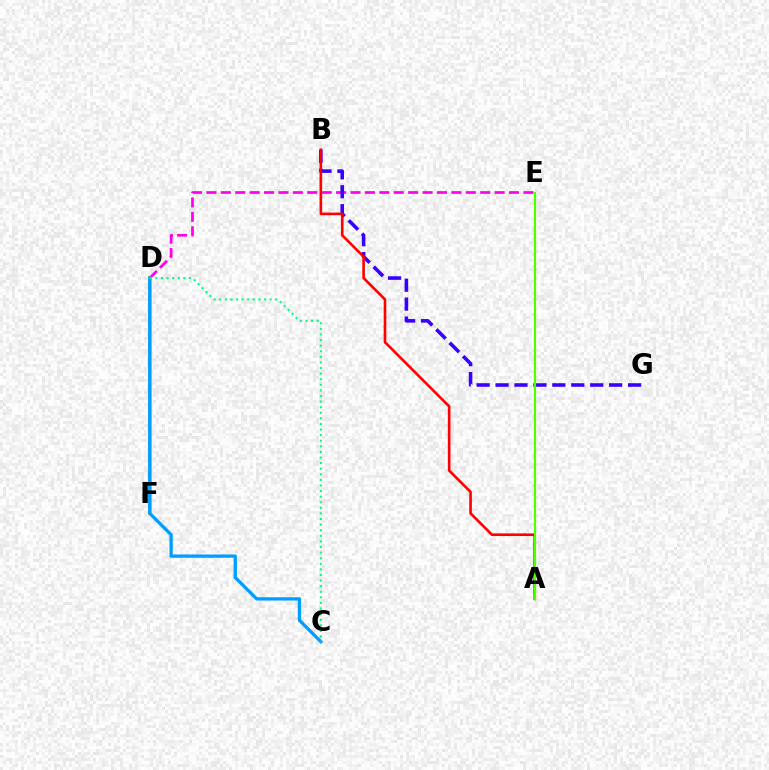{('D', 'F'): [{'color': '#ffd500', 'line_style': 'solid', 'thickness': 2.89}], ('D', 'E'): [{'color': '#ff00ed', 'line_style': 'dashed', 'thickness': 1.96}], ('B', 'G'): [{'color': '#3700ff', 'line_style': 'dashed', 'thickness': 2.57}], ('A', 'B'): [{'color': '#ff0000', 'line_style': 'solid', 'thickness': 1.89}], ('C', 'D'): [{'color': '#009eff', 'line_style': 'solid', 'thickness': 2.37}, {'color': '#00ff86', 'line_style': 'dotted', 'thickness': 1.52}], ('A', 'E'): [{'color': '#4fff00', 'line_style': 'solid', 'thickness': 1.56}]}